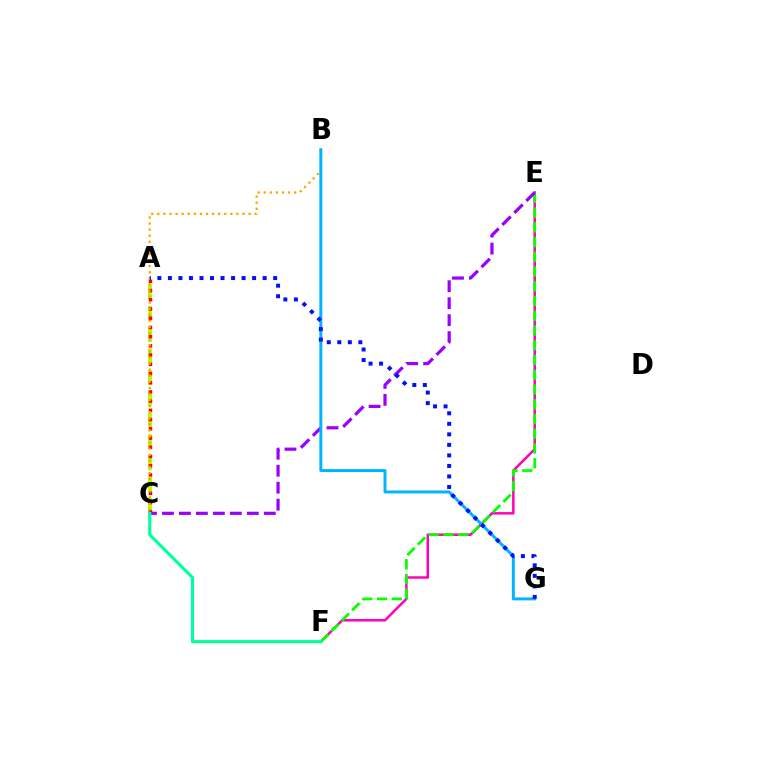{('E', 'F'): [{'color': '#ff00bd', 'line_style': 'solid', 'thickness': 1.8}, {'color': '#08ff00', 'line_style': 'dashed', 'thickness': 2.0}], ('A', 'C'): [{'color': '#b3ff00', 'line_style': 'dashed', 'thickness': 2.9}, {'color': '#ff0000', 'line_style': 'dotted', 'thickness': 2.5}], ('C', 'E'): [{'color': '#9b00ff', 'line_style': 'dashed', 'thickness': 2.31}], ('B', 'C'): [{'color': '#ffa500', 'line_style': 'dotted', 'thickness': 1.65}], ('B', 'G'): [{'color': '#00b5ff', 'line_style': 'solid', 'thickness': 2.14}], ('C', 'F'): [{'color': '#00ff9d', 'line_style': 'solid', 'thickness': 2.24}], ('A', 'G'): [{'color': '#0010ff', 'line_style': 'dotted', 'thickness': 2.86}]}